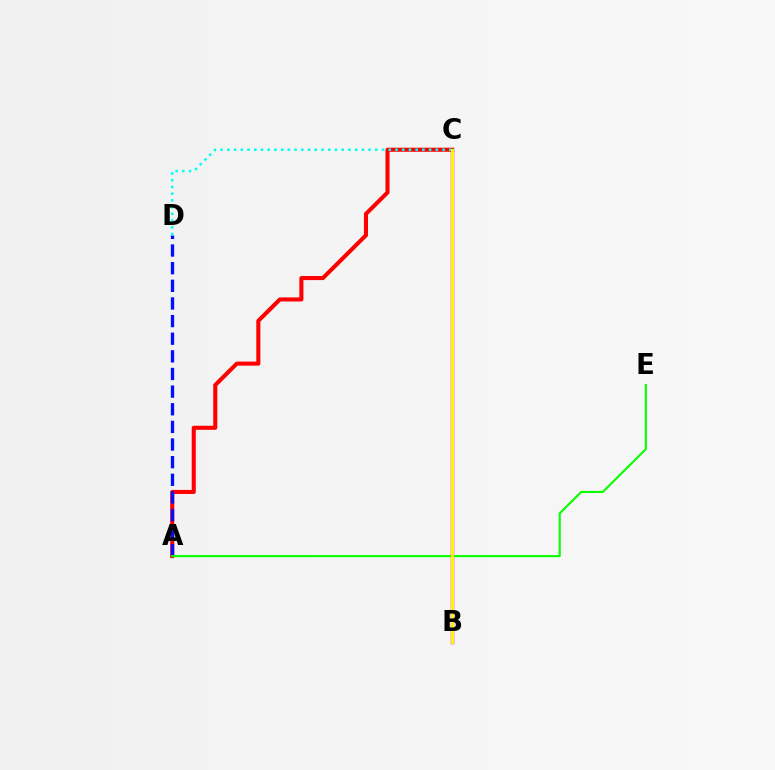{('B', 'C'): [{'color': '#ee00ff', 'line_style': 'solid', 'thickness': 2.51}, {'color': '#fcf500', 'line_style': 'solid', 'thickness': 2.23}], ('A', 'C'): [{'color': '#ff0000', 'line_style': 'solid', 'thickness': 2.92}], ('A', 'D'): [{'color': '#0010ff', 'line_style': 'dashed', 'thickness': 2.4}], ('A', 'E'): [{'color': '#08ff00', 'line_style': 'solid', 'thickness': 1.53}], ('C', 'D'): [{'color': '#00fff6', 'line_style': 'dotted', 'thickness': 1.83}]}